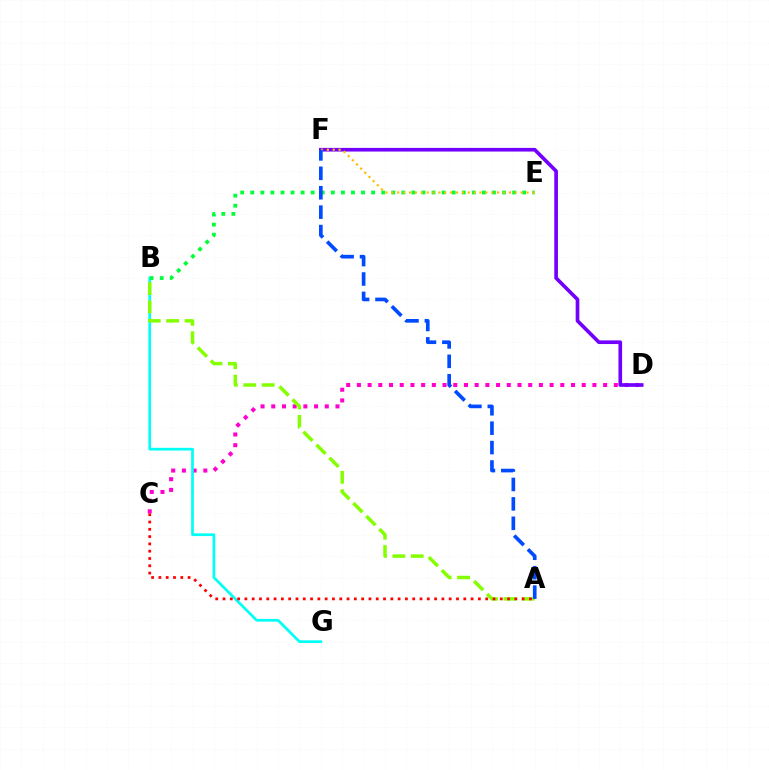{('C', 'D'): [{'color': '#ff00cf', 'line_style': 'dotted', 'thickness': 2.91}], ('D', 'F'): [{'color': '#7200ff', 'line_style': 'solid', 'thickness': 2.64}], ('B', 'G'): [{'color': '#00fff6', 'line_style': 'solid', 'thickness': 1.95}], ('A', 'B'): [{'color': '#84ff00', 'line_style': 'dashed', 'thickness': 2.5}], ('B', 'E'): [{'color': '#00ff39', 'line_style': 'dotted', 'thickness': 2.74}], ('A', 'C'): [{'color': '#ff0000', 'line_style': 'dotted', 'thickness': 1.98}], ('E', 'F'): [{'color': '#ffbd00', 'line_style': 'dotted', 'thickness': 1.6}], ('A', 'F'): [{'color': '#004bff', 'line_style': 'dashed', 'thickness': 2.64}]}